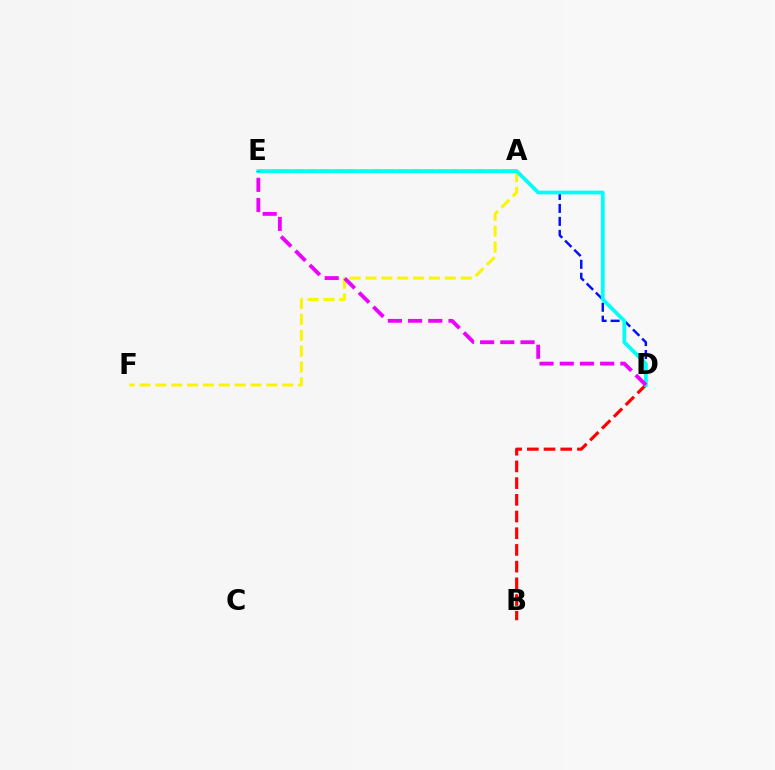{('A', 'E'): [{'color': '#08ff00', 'line_style': 'dotted', 'thickness': 2.03}], ('B', 'D'): [{'color': '#ff0000', 'line_style': 'dashed', 'thickness': 2.27}], ('D', 'E'): [{'color': '#0010ff', 'line_style': 'dashed', 'thickness': 1.76}, {'color': '#00fff6', 'line_style': 'solid', 'thickness': 2.7}, {'color': '#ee00ff', 'line_style': 'dashed', 'thickness': 2.75}], ('A', 'F'): [{'color': '#fcf500', 'line_style': 'dashed', 'thickness': 2.15}]}